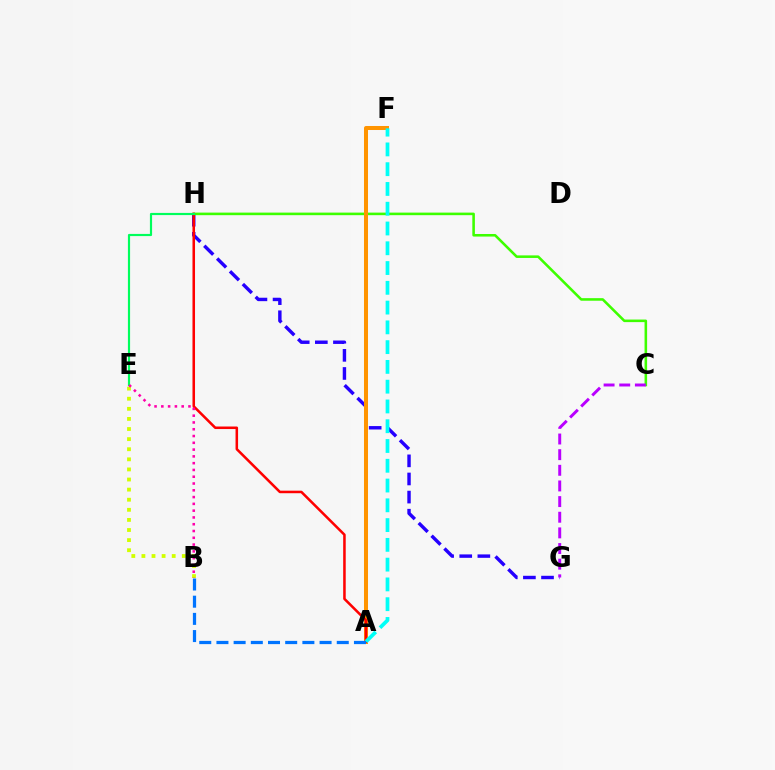{('G', 'H'): [{'color': '#2500ff', 'line_style': 'dashed', 'thickness': 2.46}], ('C', 'H'): [{'color': '#3dff00', 'line_style': 'solid', 'thickness': 1.85}], ('B', 'E'): [{'color': '#d1ff00', 'line_style': 'dotted', 'thickness': 2.74}, {'color': '#ff00ac', 'line_style': 'dotted', 'thickness': 1.84}], ('A', 'F'): [{'color': '#ff9400', 'line_style': 'solid', 'thickness': 2.89}, {'color': '#00fff6', 'line_style': 'dashed', 'thickness': 2.69}], ('A', 'H'): [{'color': '#ff0000', 'line_style': 'solid', 'thickness': 1.83}], ('E', 'H'): [{'color': '#00ff5c', 'line_style': 'solid', 'thickness': 1.57}], ('C', 'G'): [{'color': '#b900ff', 'line_style': 'dashed', 'thickness': 2.13}], ('A', 'B'): [{'color': '#0074ff', 'line_style': 'dashed', 'thickness': 2.34}]}